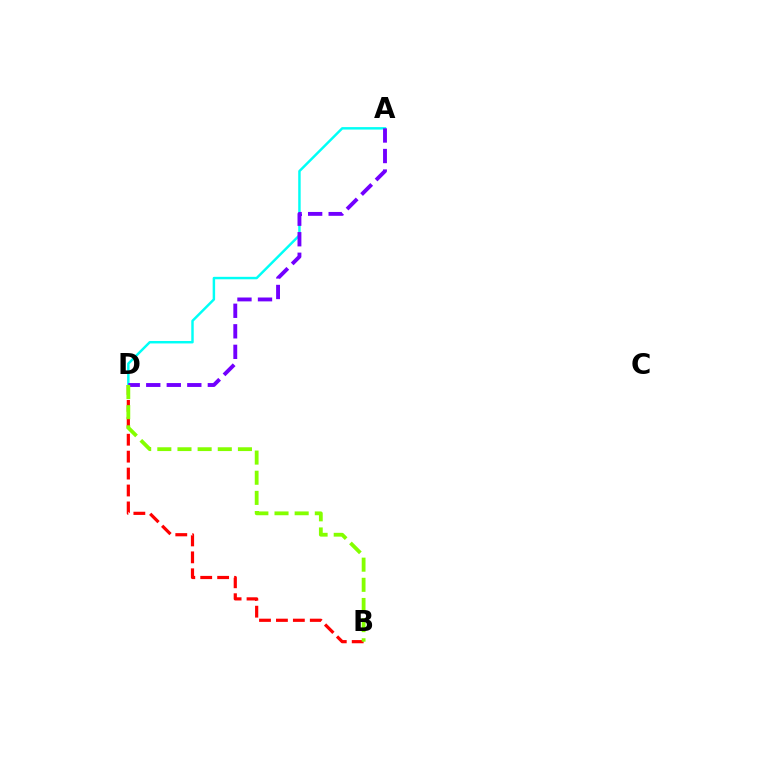{('A', 'D'): [{'color': '#00fff6', 'line_style': 'solid', 'thickness': 1.77}, {'color': '#7200ff', 'line_style': 'dashed', 'thickness': 2.79}], ('B', 'D'): [{'color': '#ff0000', 'line_style': 'dashed', 'thickness': 2.3}, {'color': '#84ff00', 'line_style': 'dashed', 'thickness': 2.74}]}